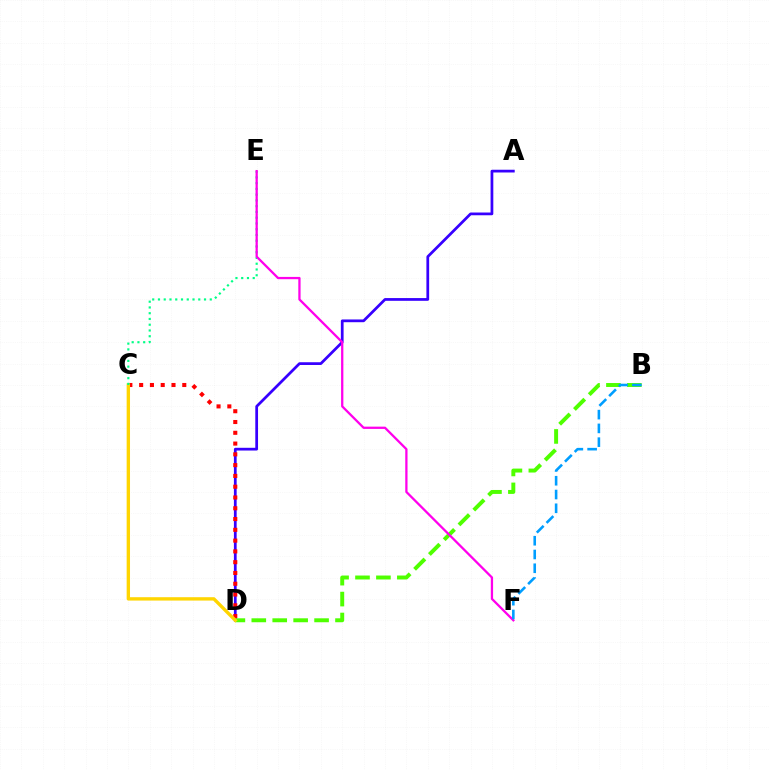{('A', 'D'): [{'color': '#3700ff', 'line_style': 'solid', 'thickness': 1.98}], ('C', 'D'): [{'color': '#ff0000', 'line_style': 'dotted', 'thickness': 2.93}, {'color': '#ffd500', 'line_style': 'solid', 'thickness': 2.42}], ('B', 'D'): [{'color': '#4fff00', 'line_style': 'dashed', 'thickness': 2.84}], ('C', 'E'): [{'color': '#00ff86', 'line_style': 'dotted', 'thickness': 1.56}], ('E', 'F'): [{'color': '#ff00ed', 'line_style': 'solid', 'thickness': 1.64}], ('B', 'F'): [{'color': '#009eff', 'line_style': 'dashed', 'thickness': 1.87}]}